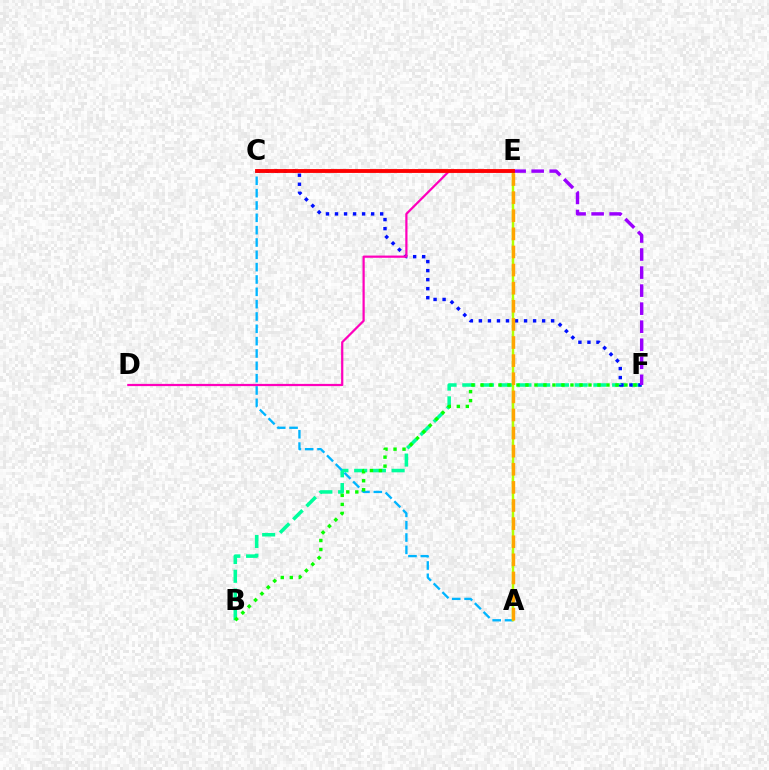{('B', 'F'): [{'color': '#00ff9d', 'line_style': 'dashed', 'thickness': 2.54}, {'color': '#08ff00', 'line_style': 'dotted', 'thickness': 2.45}], ('C', 'F'): [{'color': '#0010ff', 'line_style': 'dotted', 'thickness': 2.45}], ('A', 'C'): [{'color': '#00b5ff', 'line_style': 'dashed', 'thickness': 1.68}], ('D', 'E'): [{'color': '#ff00bd', 'line_style': 'solid', 'thickness': 1.6}], ('E', 'F'): [{'color': '#9b00ff', 'line_style': 'dashed', 'thickness': 2.45}], ('A', 'E'): [{'color': '#b3ff00', 'line_style': 'solid', 'thickness': 1.79}, {'color': '#ffa500', 'line_style': 'dashed', 'thickness': 2.46}], ('C', 'E'): [{'color': '#ff0000', 'line_style': 'solid', 'thickness': 2.78}]}